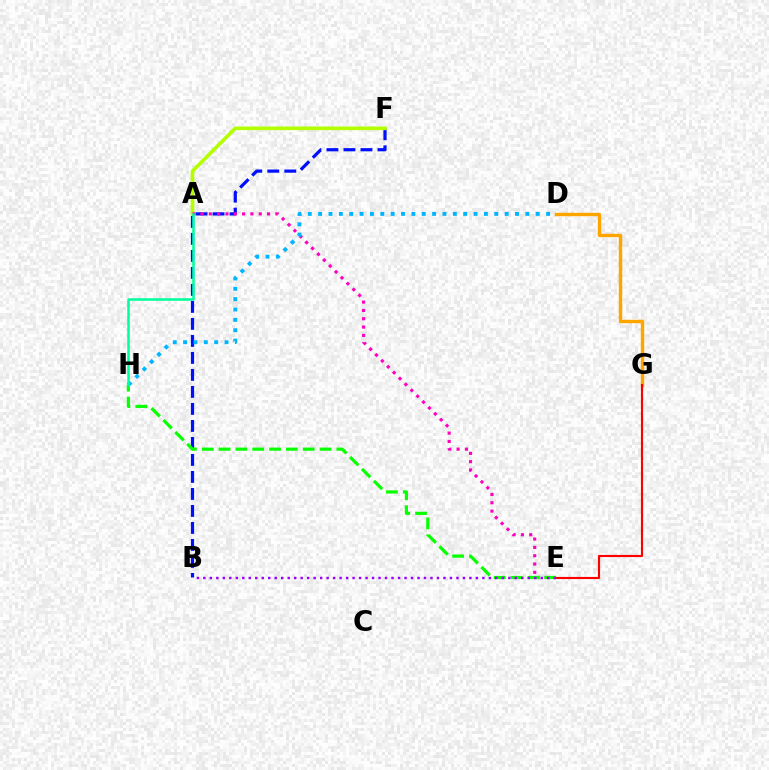{('D', 'G'): [{'color': '#ffa500', 'line_style': 'solid', 'thickness': 2.45}], ('B', 'F'): [{'color': '#0010ff', 'line_style': 'dashed', 'thickness': 2.31}], ('A', 'F'): [{'color': '#b3ff00', 'line_style': 'solid', 'thickness': 2.61}], ('A', 'E'): [{'color': '#ff00bd', 'line_style': 'dotted', 'thickness': 2.26}], ('E', 'G'): [{'color': '#ff0000', 'line_style': 'solid', 'thickness': 1.54}], ('D', 'H'): [{'color': '#00b5ff', 'line_style': 'dotted', 'thickness': 2.82}], ('E', 'H'): [{'color': '#08ff00', 'line_style': 'dashed', 'thickness': 2.29}], ('B', 'E'): [{'color': '#9b00ff', 'line_style': 'dotted', 'thickness': 1.76}], ('A', 'H'): [{'color': '#00ff9d', 'line_style': 'solid', 'thickness': 1.82}]}